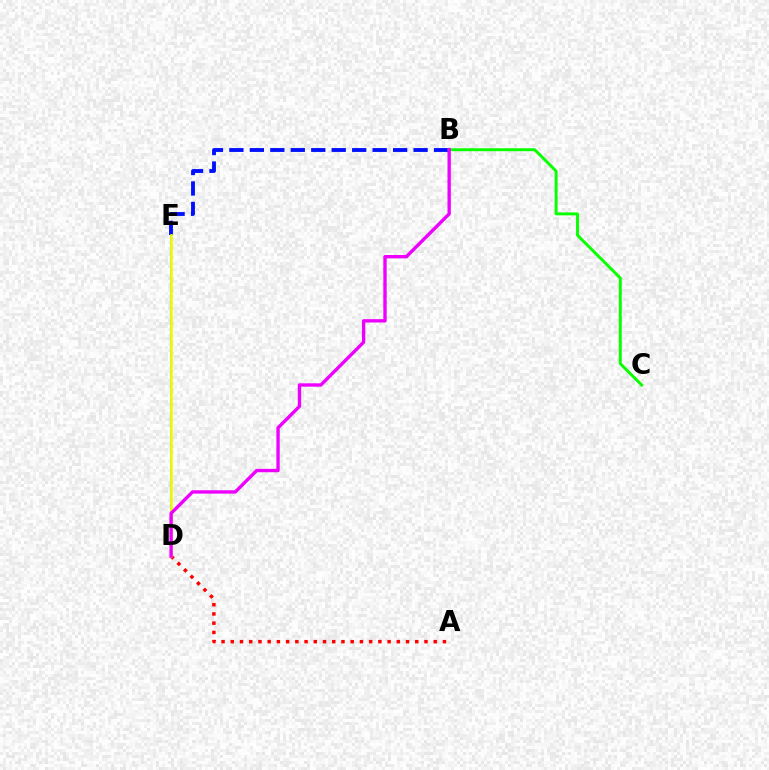{('D', 'E'): [{'color': '#00fff6', 'line_style': 'solid', 'thickness': 1.51}, {'color': '#fcf500', 'line_style': 'solid', 'thickness': 1.89}], ('A', 'D'): [{'color': '#ff0000', 'line_style': 'dotted', 'thickness': 2.51}], ('B', 'E'): [{'color': '#0010ff', 'line_style': 'dashed', 'thickness': 2.78}], ('B', 'C'): [{'color': '#08ff00', 'line_style': 'solid', 'thickness': 2.11}], ('B', 'D'): [{'color': '#ee00ff', 'line_style': 'solid', 'thickness': 2.42}]}